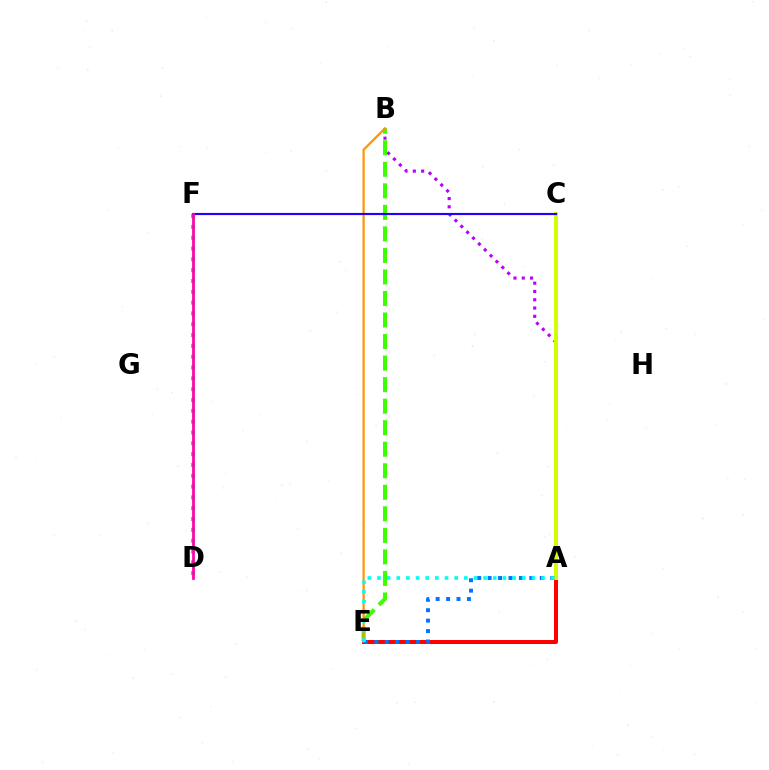{('A', 'B'): [{'color': '#b900ff', 'line_style': 'dotted', 'thickness': 2.25}], ('D', 'F'): [{'color': '#00ff5c', 'line_style': 'dotted', 'thickness': 2.94}, {'color': '#ff00ac', 'line_style': 'solid', 'thickness': 1.97}], ('B', 'E'): [{'color': '#3dff00', 'line_style': 'dashed', 'thickness': 2.93}, {'color': '#ff9400', 'line_style': 'solid', 'thickness': 1.59}], ('A', 'E'): [{'color': '#ff0000', 'line_style': 'solid', 'thickness': 2.88}, {'color': '#0074ff', 'line_style': 'dotted', 'thickness': 2.83}, {'color': '#00fff6', 'line_style': 'dotted', 'thickness': 2.62}], ('A', 'C'): [{'color': '#d1ff00', 'line_style': 'solid', 'thickness': 2.83}], ('C', 'F'): [{'color': '#2500ff', 'line_style': 'solid', 'thickness': 1.54}]}